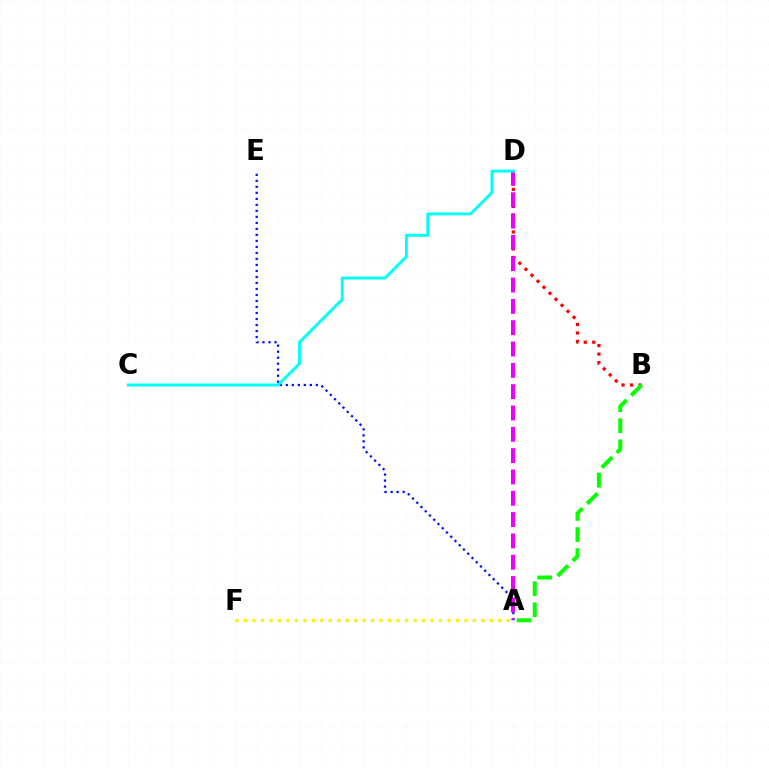{('B', 'D'): [{'color': '#ff0000', 'line_style': 'dotted', 'thickness': 2.31}], ('A', 'F'): [{'color': '#fcf500', 'line_style': 'dotted', 'thickness': 2.3}], ('A', 'E'): [{'color': '#0010ff', 'line_style': 'dotted', 'thickness': 1.63}], ('A', 'B'): [{'color': '#08ff00', 'line_style': 'dashed', 'thickness': 2.87}], ('A', 'D'): [{'color': '#ee00ff', 'line_style': 'dashed', 'thickness': 2.9}], ('C', 'D'): [{'color': '#00fff6', 'line_style': 'solid', 'thickness': 2.11}]}